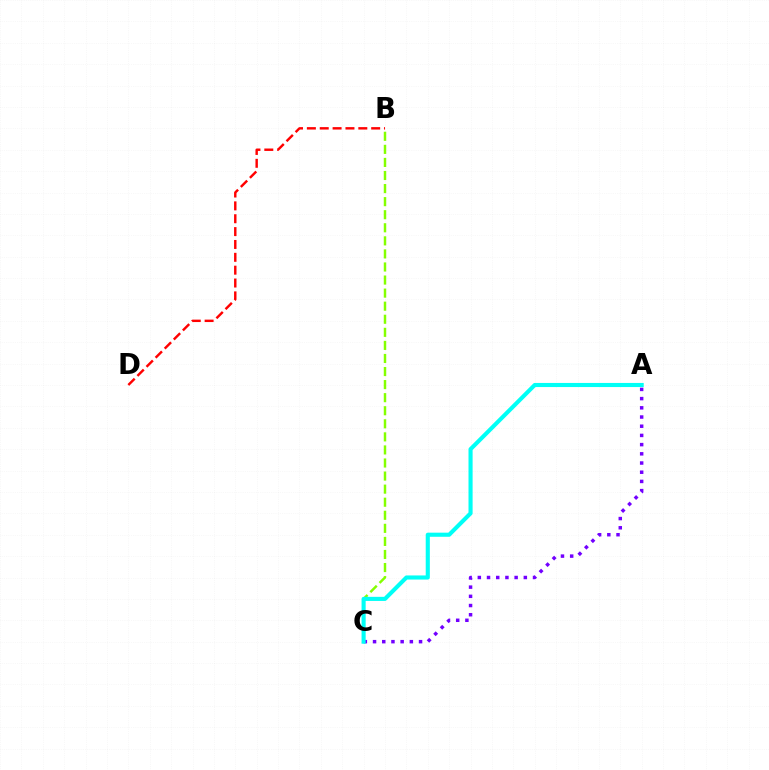{('B', 'C'): [{'color': '#84ff00', 'line_style': 'dashed', 'thickness': 1.78}], ('A', 'C'): [{'color': '#7200ff', 'line_style': 'dotted', 'thickness': 2.5}, {'color': '#00fff6', 'line_style': 'solid', 'thickness': 2.96}], ('B', 'D'): [{'color': '#ff0000', 'line_style': 'dashed', 'thickness': 1.75}]}